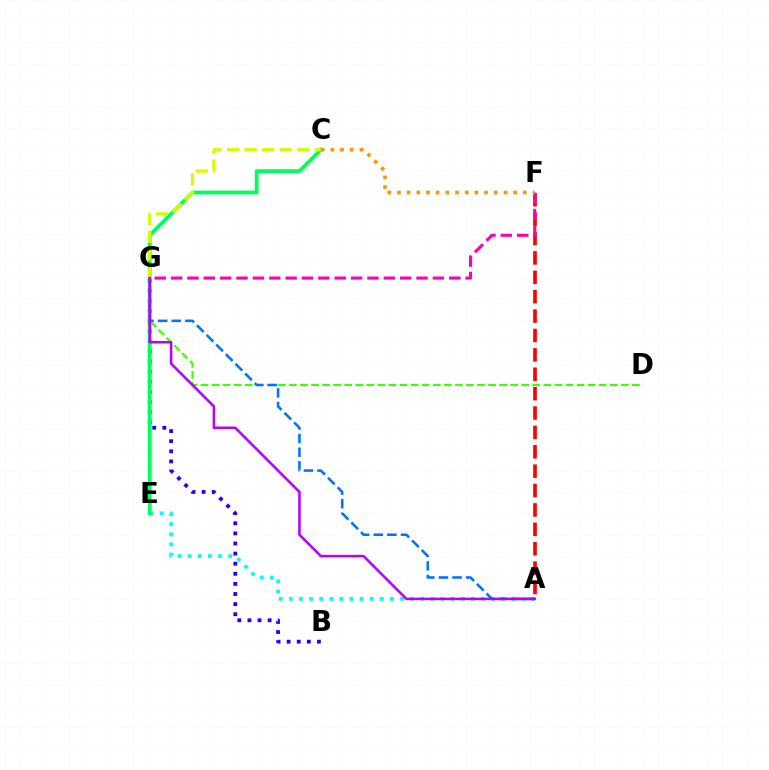{('B', 'G'): [{'color': '#2500ff', 'line_style': 'dotted', 'thickness': 2.74}], ('D', 'G'): [{'color': '#3dff00', 'line_style': 'dashed', 'thickness': 1.5}], ('A', 'E'): [{'color': '#00fff6', 'line_style': 'dotted', 'thickness': 2.75}], ('A', 'F'): [{'color': '#ff0000', 'line_style': 'dashed', 'thickness': 2.63}], ('C', 'E'): [{'color': '#00ff5c', 'line_style': 'solid', 'thickness': 2.73}], ('C', 'G'): [{'color': '#d1ff00', 'line_style': 'dashed', 'thickness': 2.38}], ('A', 'G'): [{'color': '#0074ff', 'line_style': 'dashed', 'thickness': 1.85}, {'color': '#b900ff', 'line_style': 'solid', 'thickness': 1.83}], ('F', 'G'): [{'color': '#ff00ac', 'line_style': 'dashed', 'thickness': 2.22}], ('C', 'F'): [{'color': '#ff9400', 'line_style': 'dotted', 'thickness': 2.63}]}